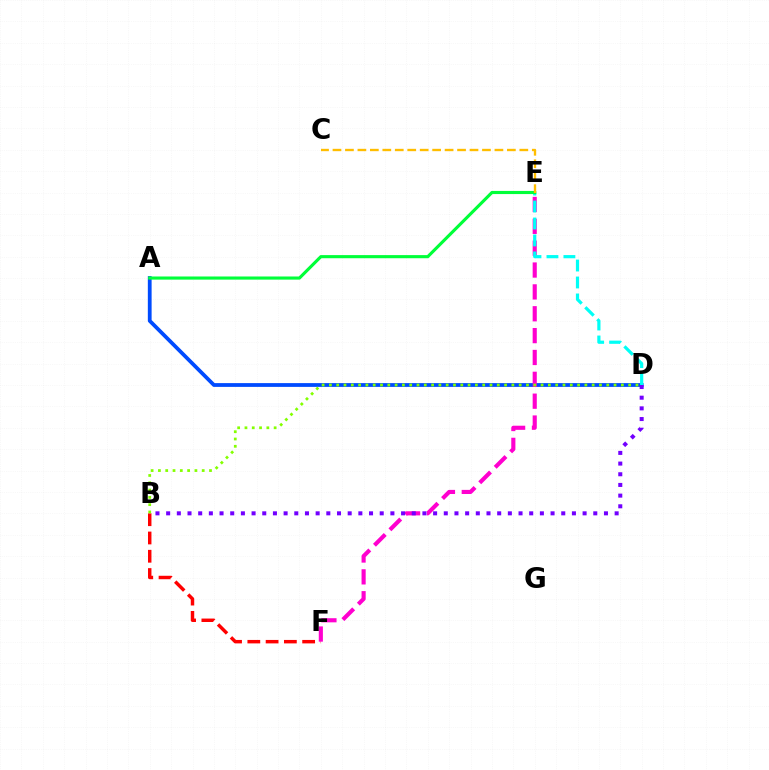{('A', 'D'): [{'color': '#004bff', 'line_style': 'solid', 'thickness': 2.72}], ('B', 'F'): [{'color': '#ff0000', 'line_style': 'dashed', 'thickness': 2.48}], ('E', 'F'): [{'color': '#ff00cf', 'line_style': 'dashed', 'thickness': 2.97}], ('D', 'E'): [{'color': '#00fff6', 'line_style': 'dashed', 'thickness': 2.3}], ('B', 'D'): [{'color': '#7200ff', 'line_style': 'dotted', 'thickness': 2.9}, {'color': '#84ff00', 'line_style': 'dotted', 'thickness': 1.98}], ('A', 'E'): [{'color': '#00ff39', 'line_style': 'solid', 'thickness': 2.25}], ('C', 'E'): [{'color': '#ffbd00', 'line_style': 'dashed', 'thickness': 1.69}]}